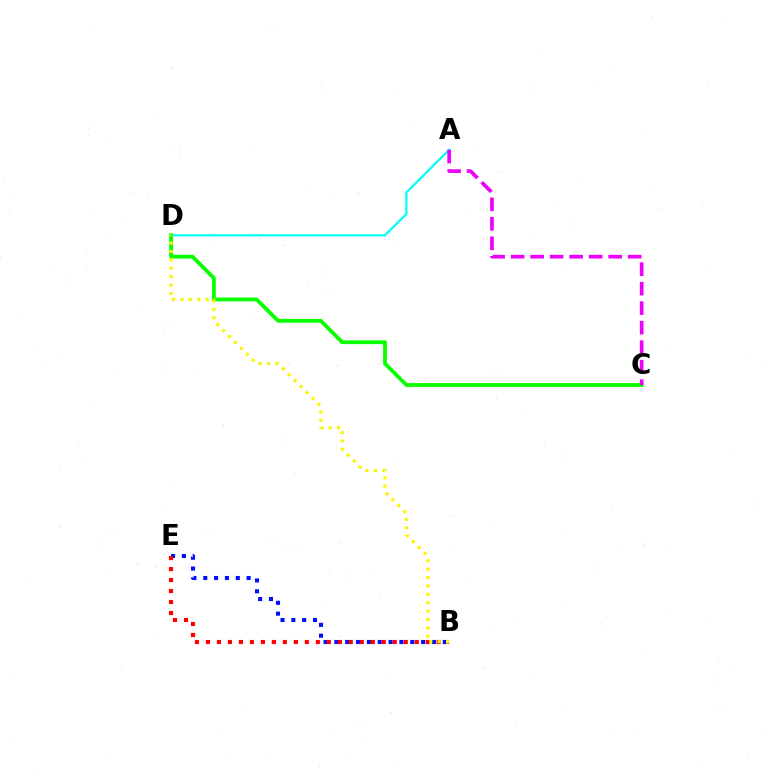{('B', 'E'): [{'color': '#0010ff', 'line_style': 'dotted', 'thickness': 2.95}, {'color': '#ff0000', 'line_style': 'dotted', 'thickness': 2.99}], ('A', 'D'): [{'color': '#00fff6', 'line_style': 'solid', 'thickness': 1.58}], ('C', 'D'): [{'color': '#08ff00', 'line_style': 'solid', 'thickness': 2.74}], ('A', 'C'): [{'color': '#ee00ff', 'line_style': 'dashed', 'thickness': 2.65}], ('B', 'D'): [{'color': '#fcf500', 'line_style': 'dotted', 'thickness': 2.28}]}